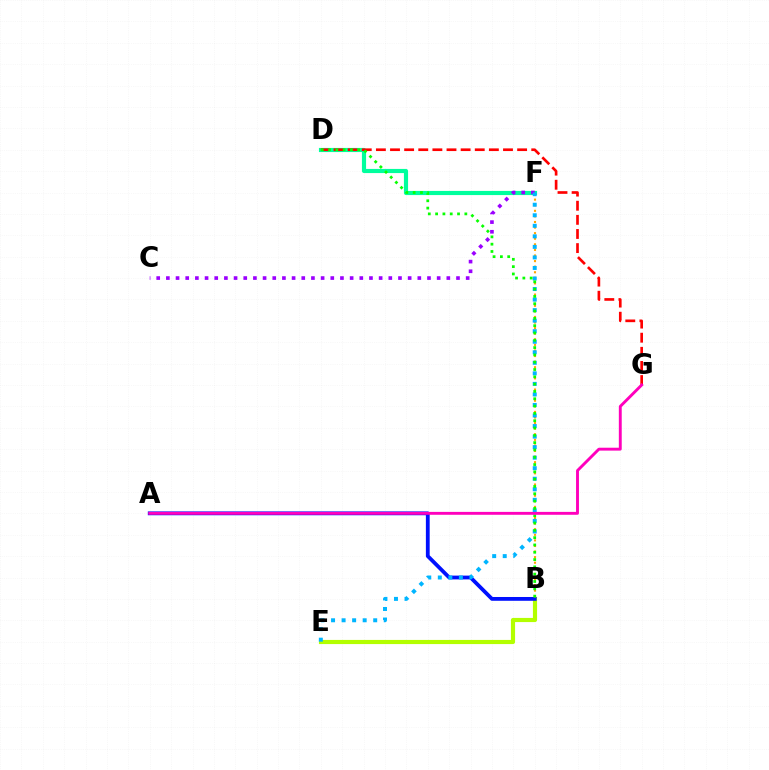{('D', 'F'): [{'color': '#00ff9d', 'line_style': 'solid', 'thickness': 2.99}], ('B', 'E'): [{'color': '#b3ff00', 'line_style': 'solid', 'thickness': 2.99}], ('D', 'G'): [{'color': '#ff0000', 'line_style': 'dashed', 'thickness': 1.92}], ('A', 'B'): [{'color': '#0010ff', 'line_style': 'solid', 'thickness': 2.74}], ('C', 'F'): [{'color': '#9b00ff', 'line_style': 'dotted', 'thickness': 2.63}], ('B', 'F'): [{'color': '#ffa500', 'line_style': 'dotted', 'thickness': 1.52}], ('E', 'F'): [{'color': '#00b5ff', 'line_style': 'dotted', 'thickness': 2.86}], ('B', 'D'): [{'color': '#08ff00', 'line_style': 'dotted', 'thickness': 1.99}], ('A', 'G'): [{'color': '#ff00bd', 'line_style': 'solid', 'thickness': 2.08}]}